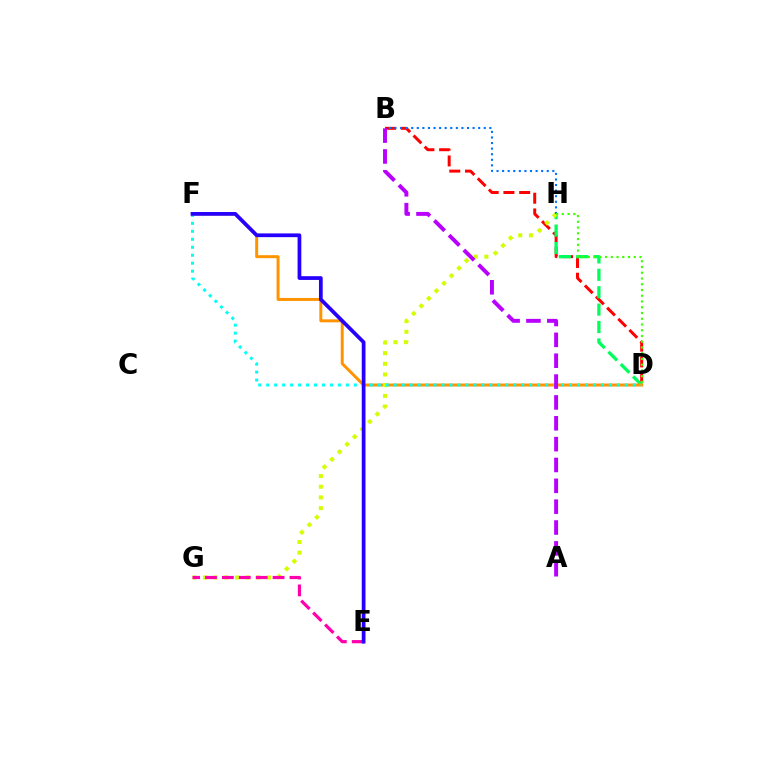{('B', 'D'): [{'color': '#ff0000', 'line_style': 'dashed', 'thickness': 2.14}], ('D', 'H'): [{'color': '#00ff5c', 'line_style': 'dashed', 'thickness': 2.36}, {'color': '#3dff00', 'line_style': 'dotted', 'thickness': 1.56}], ('D', 'F'): [{'color': '#ff9400', 'line_style': 'solid', 'thickness': 2.14}, {'color': '#00fff6', 'line_style': 'dotted', 'thickness': 2.17}], ('G', 'H'): [{'color': '#d1ff00', 'line_style': 'dotted', 'thickness': 2.9}], ('E', 'G'): [{'color': '#ff00ac', 'line_style': 'dashed', 'thickness': 2.29}], ('B', 'H'): [{'color': '#0074ff', 'line_style': 'dotted', 'thickness': 1.52}], ('E', 'F'): [{'color': '#2500ff', 'line_style': 'solid', 'thickness': 2.69}], ('A', 'B'): [{'color': '#b900ff', 'line_style': 'dashed', 'thickness': 2.83}]}